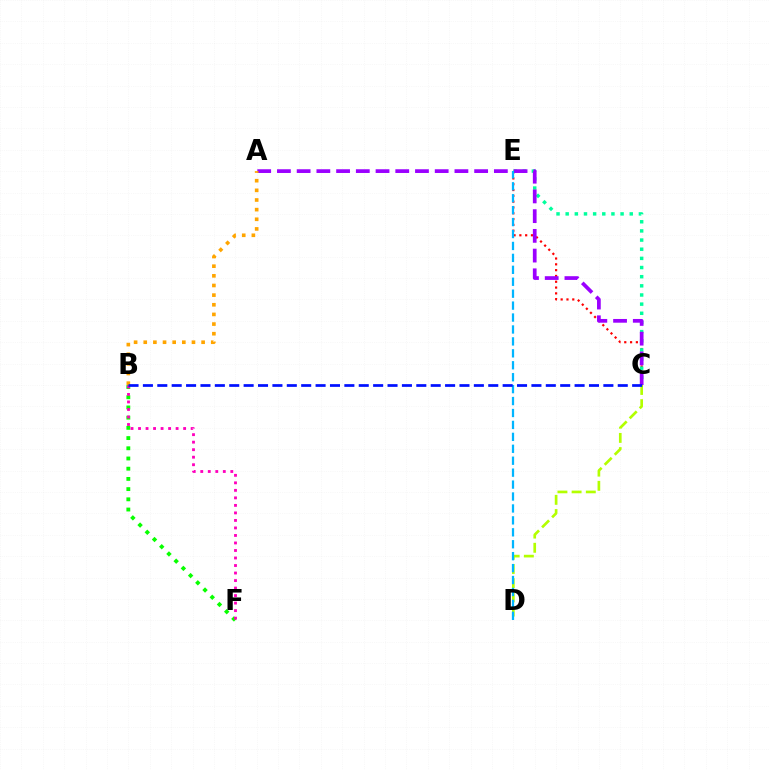{('C', 'E'): [{'color': '#ff0000', 'line_style': 'dotted', 'thickness': 1.58}, {'color': '#00ff9d', 'line_style': 'dotted', 'thickness': 2.49}], ('C', 'D'): [{'color': '#b3ff00', 'line_style': 'dashed', 'thickness': 1.93}], ('A', 'C'): [{'color': '#9b00ff', 'line_style': 'dashed', 'thickness': 2.68}], ('D', 'E'): [{'color': '#00b5ff', 'line_style': 'dashed', 'thickness': 1.62}], ('B', 'F'): [{'color': '#08ff00', 'line_style': 'dotted', 'thickness': 2.77}, {'color': '#ff00bd', 'line_style': 'dotted', 'thickness': 2.04}], ('A', 'B'): [{'color': '#ffa500', 'line_style': 'dotted', 'thickness': 2.62}], ('B', 'C'): [{'color': '#0010ff', 'line_style': 'dashed', 'thickness': 1.95}]}